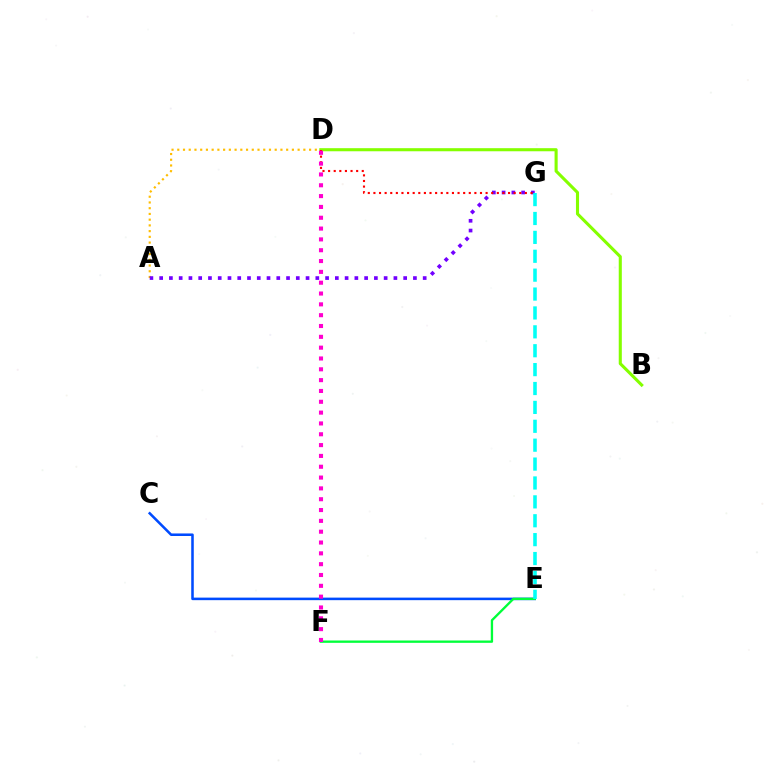{('A', 'D'): [{'color': '#ffbd00', 'line_style': 'dotted', 'thickness': 1.56}], ('C', 'E'): [{'color': '#004bff', 'line_style': 'solid', 'thickness': 1.83}], ('B', 'D'): [{'color': '#84ff00', 'line_style': 'solid', 'thickness': 2.22}], ('A', 'G'): [{'color': '#7200ff', 'line_style': 'dotted', 'thickness': 2.65}], ('D', 'G'): [{'color': '#ff0000', 'line_style': 'dotted', 'thickness': 1.52}], ('E', 'F'): [{'color': '#00ff39', 'line_style': 'solid', 'thickness': 1.68}], ('D', 'F'): [{'color': '#ff00cf', 'line_style': 'dotted', 'thickness': 2.94}], ('E', 'G'): [{'color': '#00fff6', 'line_style': 'dashed', 'thickness': 2.57}]}